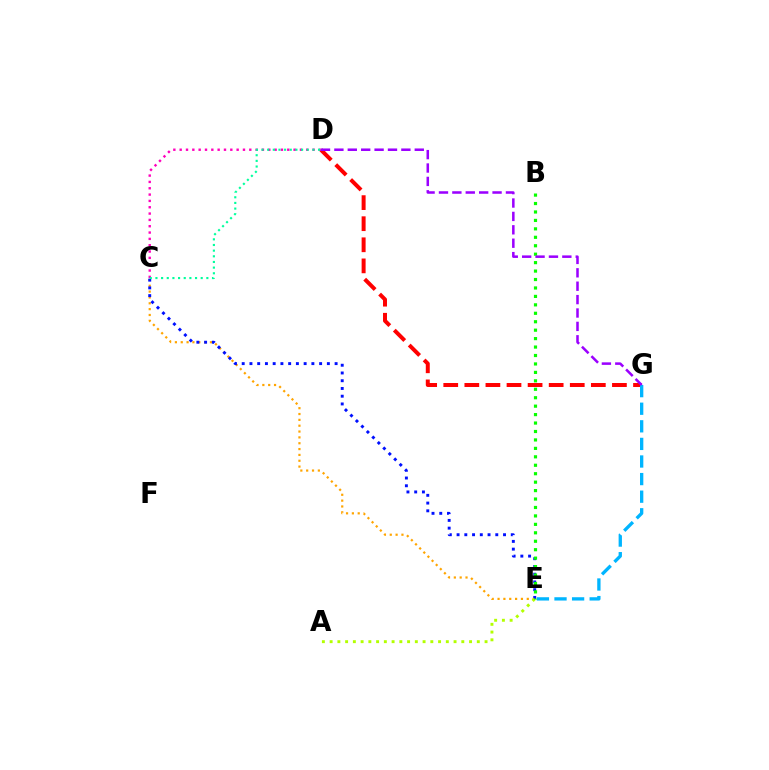{('C', 'E'): [{'color': '#ffa500', 'line_style': 'dotted', 'thickness': 1.59}, {'color': '#0010ff', 'line_style': 'dotted', 'thickness': 2.1}], ('D', 'G'): [{'color': '#ff0000', 'line_style': 'dashed', 'thickness': 2.86}, {'color': '#9b00ff', 'line_style': 'dashed', 'thickness': 1.82}], ('A', 'E'): [{'color': '#b3ff00', 'line_style': 'dotted', 'thickness': 2.1}], ('E', 'G'): [{'color': '#00b5ff', 'line_style': 'dashed', 'thickness': 2.39}], ('C', 'D'): [{'color': '#ff00bd', 'line_style': 'dotted', 'thickness': 1.72}, {'color': '#00ff9d', 'line_style': 'dotted', 'thickness': 1.54}], ('B', 'E'): [{'color': '#08ff00', 'line_style': 'dotted', 'thickness': 2.29}]}